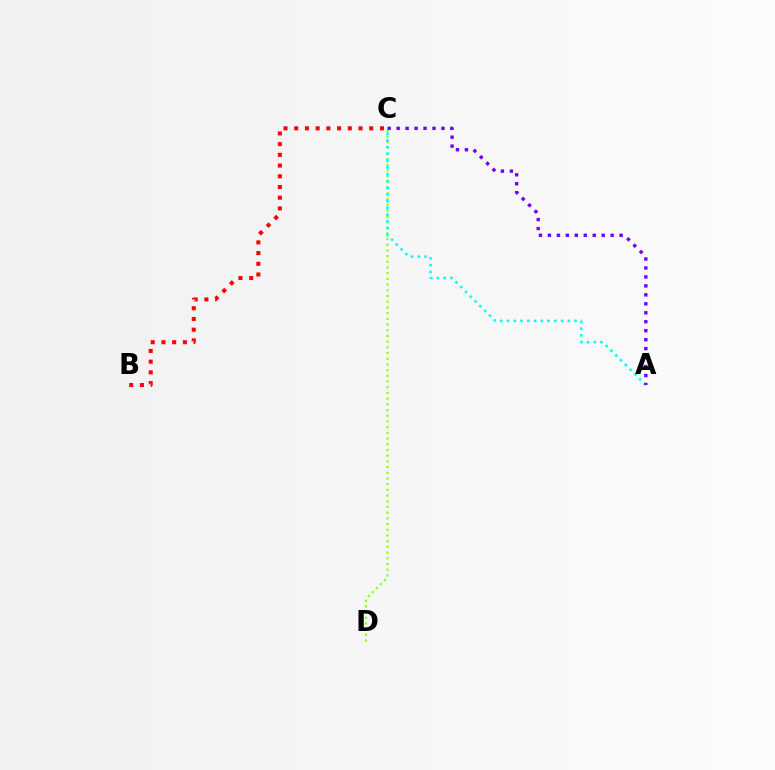{('C', 'D'): [{'color': '#84ff00', 'line_style': 'dotted', 'thickness': 1.55}], ('A', 'C'): [{'color': '#00fff6', 'line_style': 'dotted', 'thickness': 1.83}, {'color': '#7200ff', 'line_style': 'dotted', 'thickness': 2.44}], ('B', 'C'): [{'color': '#ff0000', 'line_style': 'dotted', 'thickness': 2.91}]}